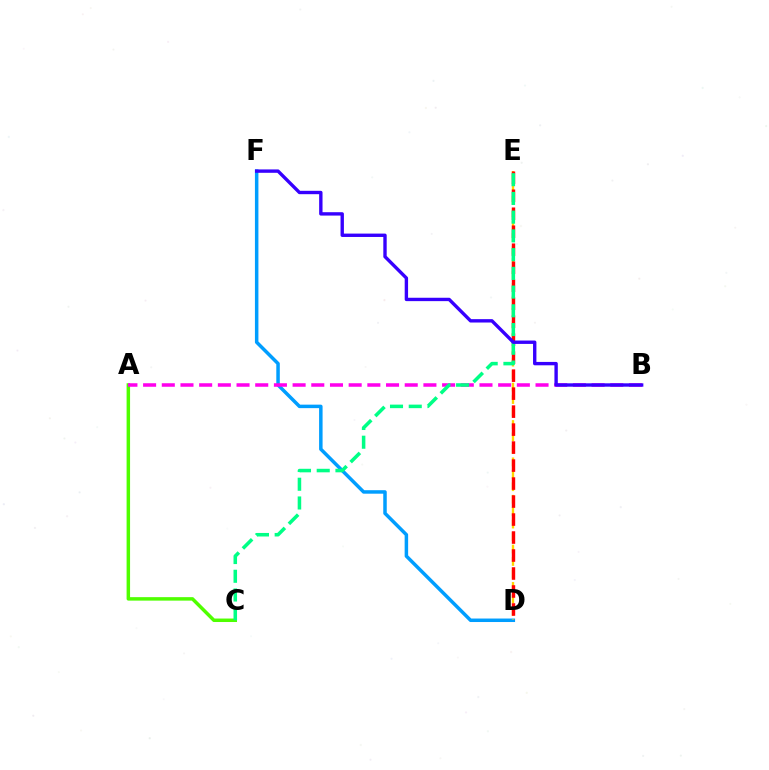{('D', 'F'): [{'color': '#009eff', 'line_style': 'solid', 'thickness': 2.51}], ('D', 'E'): [{'color': '#ffd500', 'line_style': 'dashed', 'thickness': 1.69}, {'color': '#ff0000', 'line_style': 'dashed', 'thickness': 2.44}], ('A', 'C'): [{'color': '#4fff00', 'line_style': 'solid', 'thickness': 2.5}], ('A', 'B'): [{'color': '#ff00ed', 'line_style': 'dashed', 'thickness': 2.54}], ('C', 'E'): [{'color': '#00ff86', 'line_style': 'dashed', 'thickness': 2.54}], ('B', 'F'): [{'color': '#3700ff', 'line_style': 'solid', 'thickness': 2.43}]}